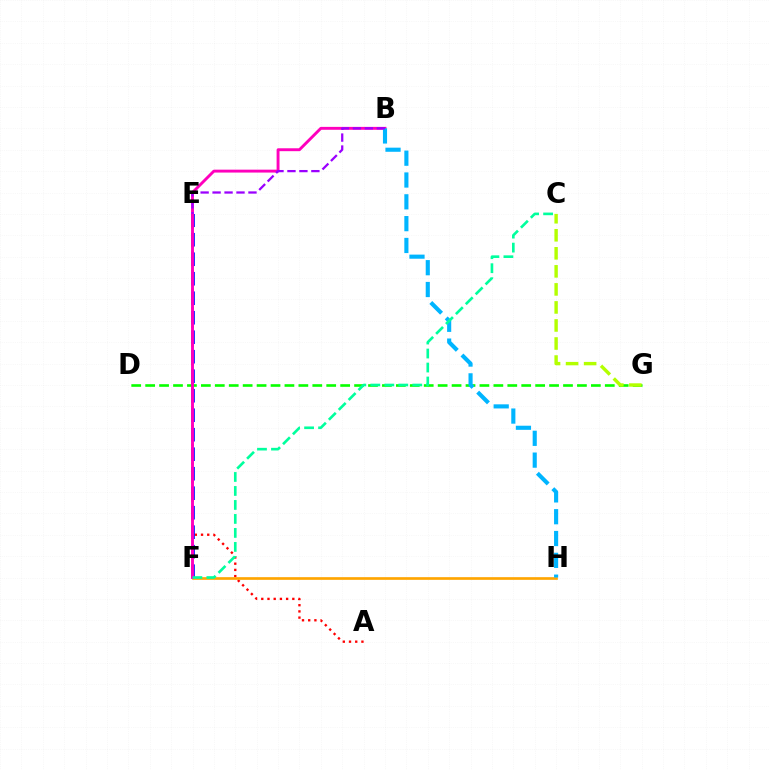{('A', 'E'): [{'color': '#ff0000', 'line_style': 'dotted', 'thickness': 1.69}], ('F', 'H'): [{'color': '#ffa500', 'line_style': 'solid', 'thickness': 1.92}], ('E', 'F'): [{'color': '#0010ff', 'line_style': 'dashed', 'thickness': 2.65}], ('D', 'G'): [{'color': '#08ff00', 'line_style': 'dashed', 'thickness': 1.89}], ('B', 'F'): [{'color': '#ff00bd', 'line_style': 'solid', 'thickness': 2.09}], ('B', 'H'): [{'color': '#00b5ff', 'line_style': 'dashed', 'thickness': 2.96}], ('C', 'F'): [{'color': '#00ff9d', 'line_style': 'dashed', 'thickness': 1.9}], ('B', 'E'): [{'color': '#9b00ff', 'line_style': 'dashed', 'thickness': 1.62}], ('C', 'G'): [{'color': '#b3ff00', 'line_style': 'dashed', 'thickness': 2.45}]}